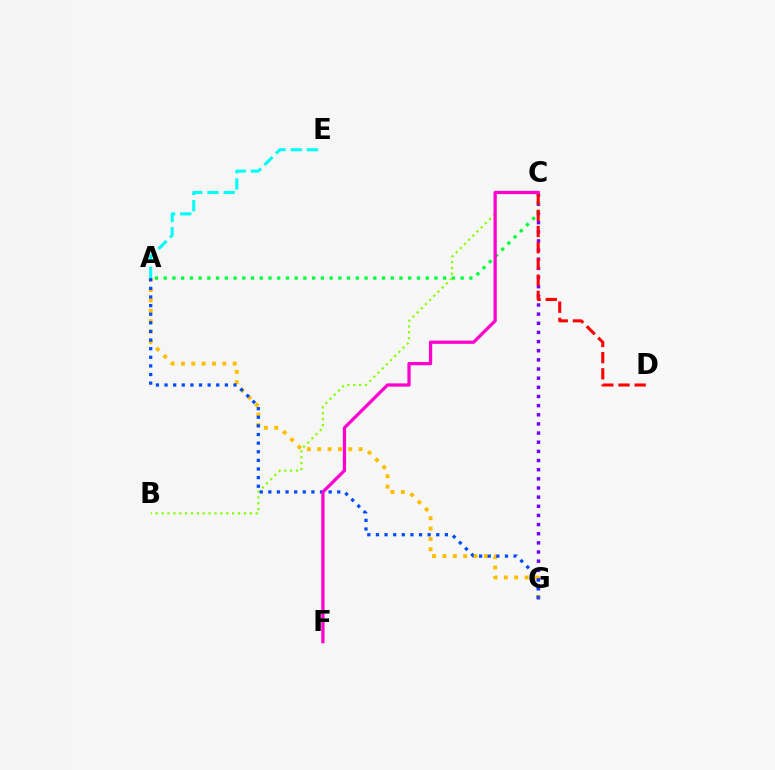{('C', 'G'): [{'color': '#7200ff', 'line_style': 'dotted', 'thickness': 2.49}], ('A', 'C'): [{'color': '#00ff39', 'line_style': 'dotted', 'thickness': 2.37}], ('A', 'G'): [{'color': '#ffbd00', 'line_style': 'dotted', 'thickness': 2.81}, {'color': '#004bff', 'line_style': 'dotted', 'thickness': 2.34}], ('B', 'C'): [{'color': '#84ff00', 'line_style': 'dotted', 'thickness': 1.6}], ('A', 'E'): [{'color': '#00fff6', 'line_style': 'dashed', 'thickness': 2.2}], ('C', 'D'): [{'color': '#ff0000', 'line_style': 'dashed', 'thickness': 2.2}], ('C', 'F'): [{'color': '#ff00cf', 'line_style': 'solid', 'thickness': 2.35}]}